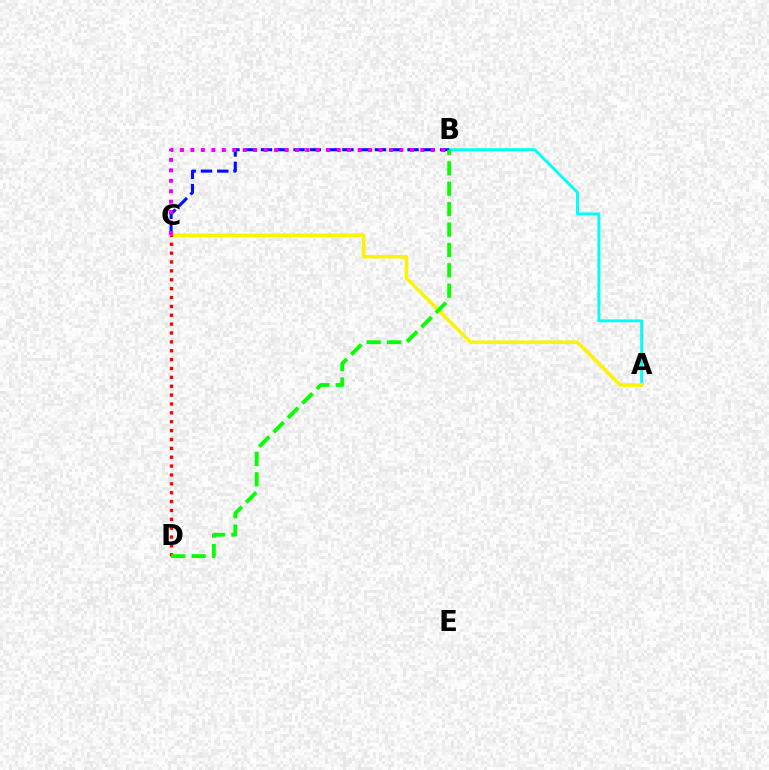{('A', 'B'): [{'color': '#00fff6', 'line_style': 'solid', 'thickness': 2.07}], ('A', 'C'): [{'color': '#fcf500', 'line_style': 'solid', 'thickness': 2.52}], ('B', 'C'): [{'color': '#0010ff', 'line_style': 'dashed', 'thickness': 2.21}, {'color': '#ee00ff', 'line_style': 'dotted', 'thickness': 2.84}], ('C', 'D'): [{'color': '#ff0000', 'line_style': 'dotted', 'thickness': 2.41}], ('B', 'D'): [{'color': '#08ff00', 'line_style': 'dashed', 'thickness': 2.77}]}